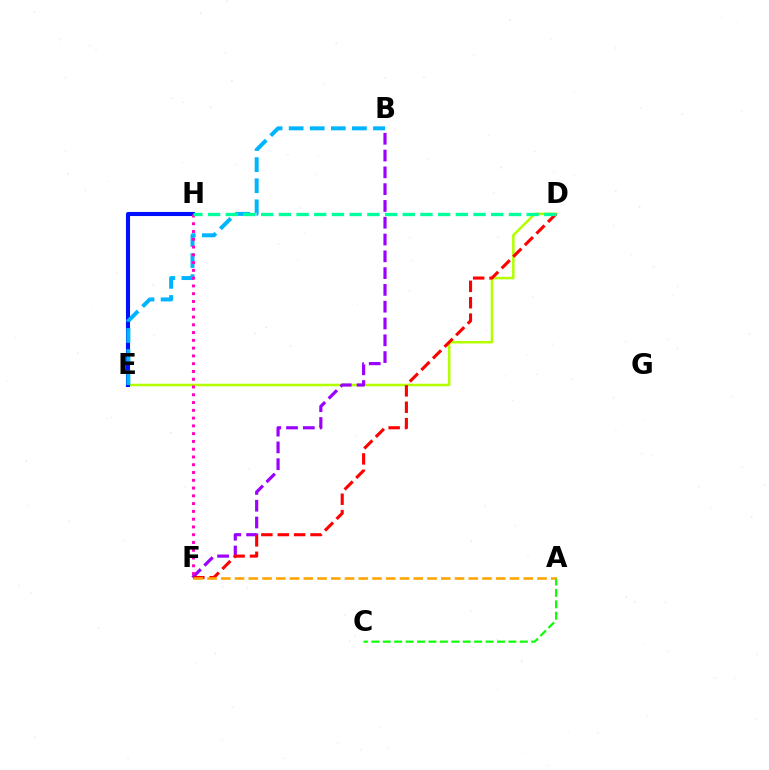{('A', 'C'): [{'color': '#08ff00', 'line_style': 'dashed', 'thickness': 1.55}], ('D', 'E'): [{'color': '#b3ff00', 'line_style': 'solid', 'thickness': 1.82}], ('B', 'F'): [{'color': '#9b00ff', 'line_style': 'dashed', 'thickness': 2.28}], ('E', 'H'): [{'color': '#0010ff', 'line_style': 'solid', 'thickness': 2.94}], ('B', 'E'): [{'color': '#00b5ff', 'line_style': 'dashed', 'thickness': 2.86}], ('D', 'F'): [{'color': '#ff0000', 'line_style': 'dashed', 'thickness': 2.23}], ('F', 'H'): [{'color': '#ff00bd', 'line_style': 'dotted', 'thickness': 2.11}], ('D', 'H'): [{'color': '#00ff9d', 'line_style': 'dashed', 'thickness': 2.4}], ('A', 'F'): [{'color': '#ffa500', 'line_style': 'dashed', 'thickness': 1.87}]}